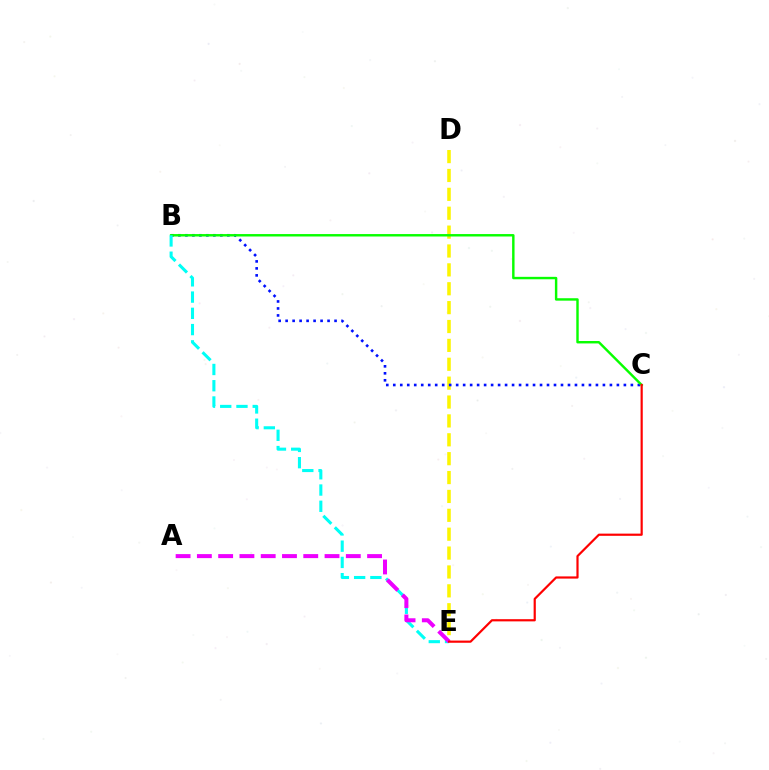{('D', 'E'): [{'color': '#fcf500', 'line_style': 'dashed', 'thickness': 2.56}], ('B', 'C'): [{'color': '#0010ff', 'line_style': 'dotted', 'thickness': 1.9}, {'color': '#08ff00', 'line_style': 'solid', 'thickness': 1.75}], ('B', 'E'): [{'color': '#00fff6', 'line_style': 'dashed', 'thickness': 2.21}], ('A', 'E'): [{'color': '#ee00ff', 'line_style': 'dashed', 'thickness': 2.89}], ('C', 'E'): [{'color': '#ff0000', 'line_style': 'solid', 'thickness': 1.58}]}